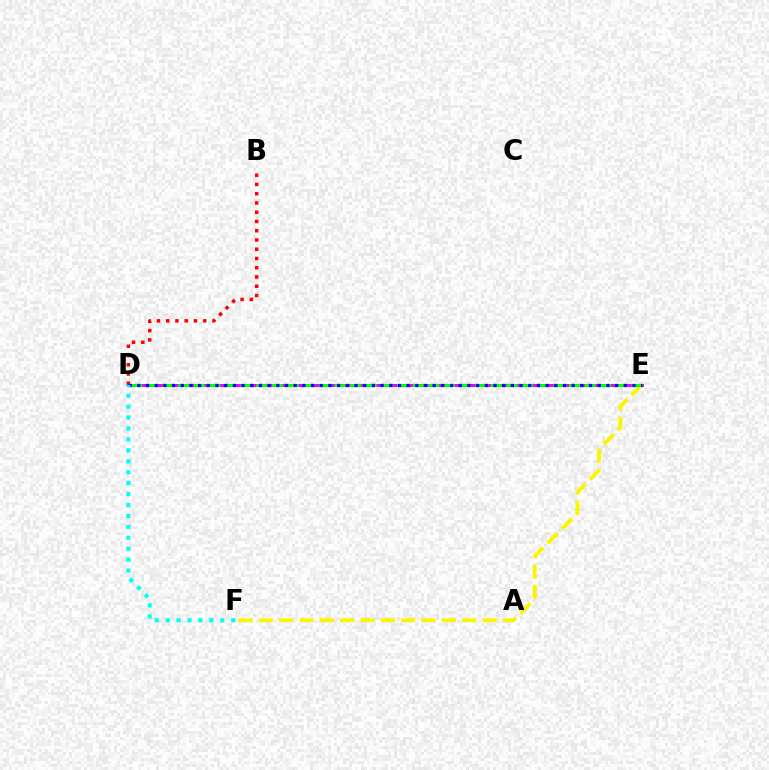{('E', 'F'): [{'color': '#fcf500', 'line_style': 'dashed', 'thickness': 2.76}], ('B', 'D'): [{'color': '#ff0000', 'line_style': 'dotted', 'thickness': 2.51}], ('D', 'E'): [{'color': '#ee00ff', 'line_style': 'solid', 'thickness': 2.17}, {'color': '#08ff00', 'line_style': 'dashed', 'thickness': 2.12}, {'color': '#0010ff', 'line_style': 'dotted', 'thickness': 2.36}], ('D', 'F'): [{'color': '#00fff6', 'line_style': 'dotted', 'thickness': 2.97}]}